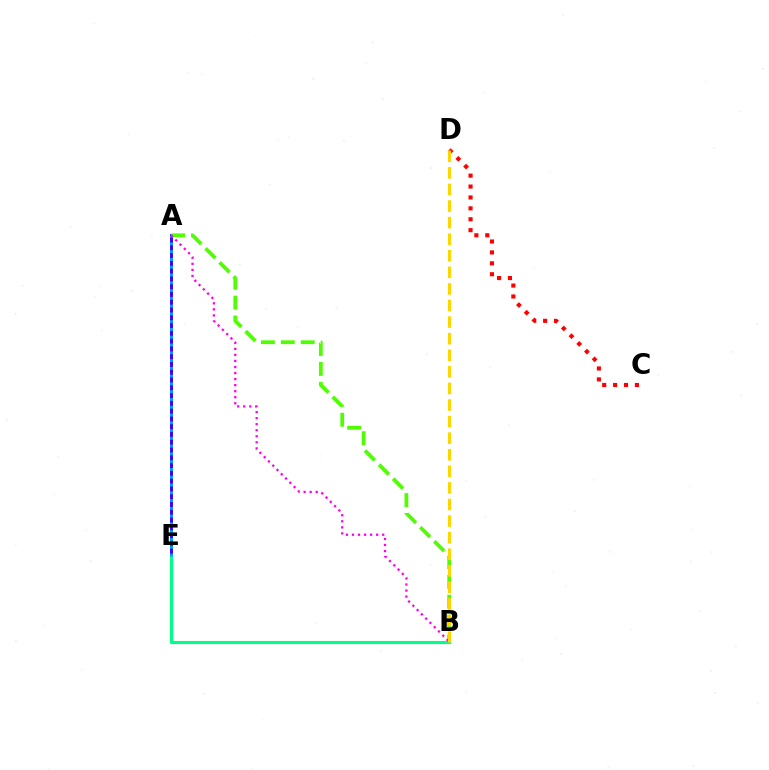{('A', 'E'): [{'color': '#3700ff', 'line_style': 'solid', 'thickness': 2.1}, {'color': '#009eff', 'line_style': 'dotted', 'thickness': 2.11}], ('B', 'E'): [{'color': '#00ff86', 'line_style': 'solid', 'thickness': 2.22}], ('C', 'D'): [{'color': '#ff0000', 'line_style': 'dotted', 'thickness': 2.96}], ('A', 'B'): [{'color': '#4fff00', 'line_style': 'dashed', 'thickness': 2.7}, {'color': '#ff00ed', 'line_style': 'dotted', 'thickness': 1.64}], ('B', 'D'): [{'color': '#ffd500', 'line_style': 'dashed', 'thickness': 2.25}]}